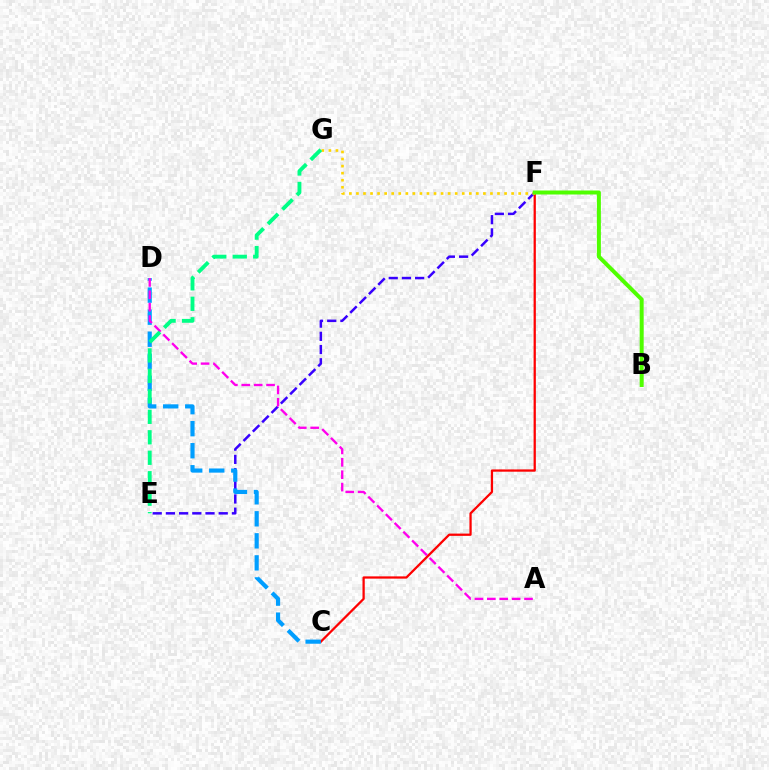{('C', 'F'): [{'color': '#ff0000', 'line_style': 'solid', 'thickness': 1.63}], ('E', 'F'): [{'color': '#3700ff', 'line_style': 'dashed', 'thickness': 1.79}], ('C', 'D'): [{'color': '#009eff', 'line_style': 'dashed', 'thickness': 2.99}], ('F', 'G'): [{'color': '#ffd500', 'line_style': 'dotted', 'thickness': 1.92}], ('A', 'D'): [{'color': '#ff00ed', 'line_style': 'dashed', 'thickness': 1.68}], ('B', 'F'): [{'color': '#4fff00', 'line_style': 'solid', 'thickness': 2.87}], ('E', 'G'): [{'color': '#00ff86', 'line_style': 'dashed', 'thickness': 2.78}]}